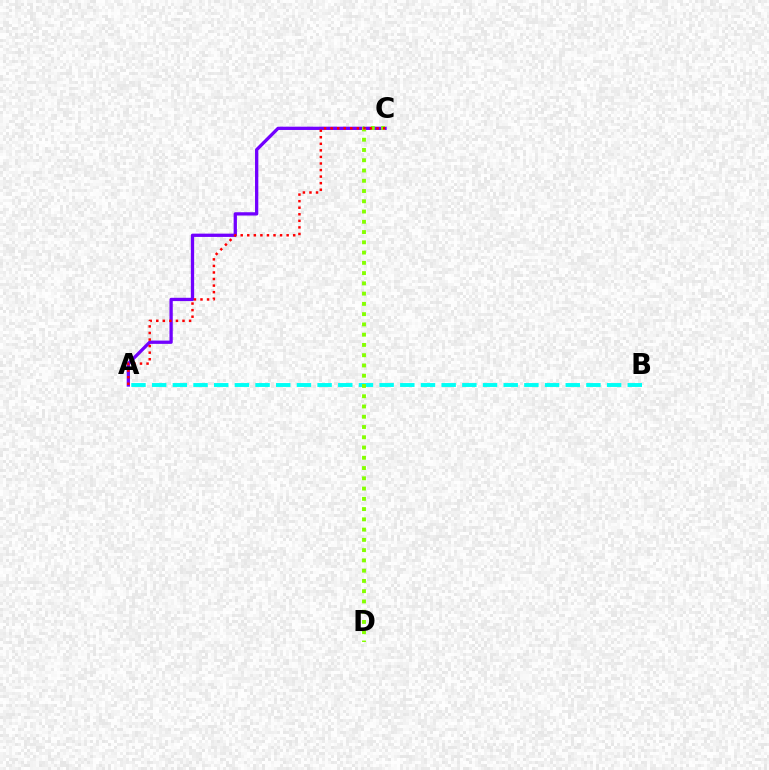{('A', 'B'): [{'color': '#00fff6', 'line_style': 'dashed', 'thickness': 2.81}], ('A', 'C'): [{'color': '#7200ff', 'line_style': 'solid', 'thickness': 2.37}, {'color': '#ff0000', 'line_style': 'dotted', 'thickness': 1.78}], ('C', 'D'): [{'color': '#84ff00', 'line_style': 'dotted', 'thickness': 2.79}]}